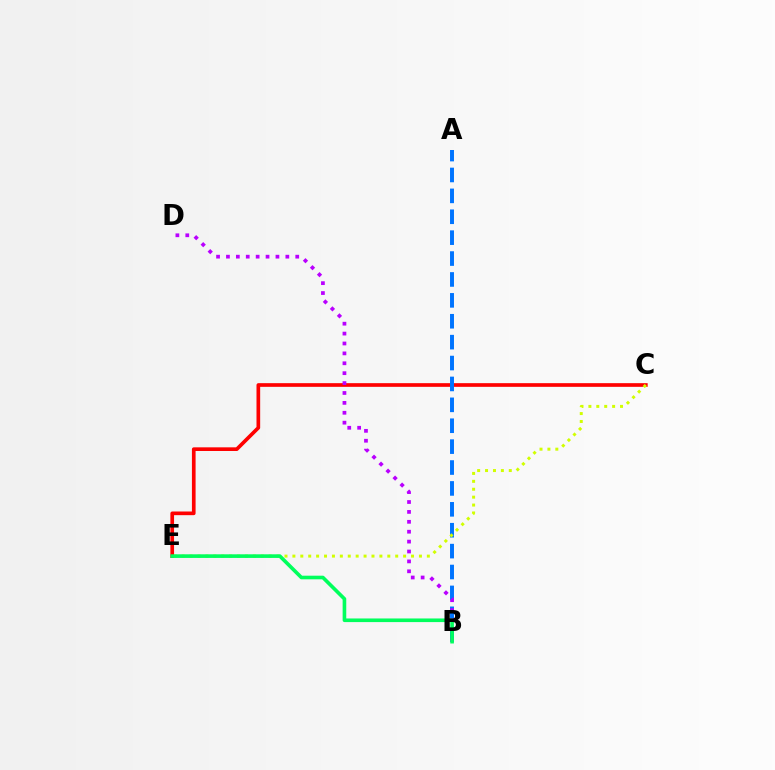{('C', 'E'): [{'color': '#ff0000', 'line_style': 'solid', 'thickness': 2.64}, {'color': '#d1ff00', 'line_style': 'dotted', 'thickness': 2.15}], ('A', 'B'): [{'color': '#0074ff', 'line_style': 'dashed', 'thickness': 2.84}], ('B', 'D'): [{'color': '#b900ff', 'line_style': 'dotted', 'thickness': 2.69}], ('B', 'E'): [{'color': '#00ff5c', 'line_style': 'solid', 'thickness': 2.61}]}